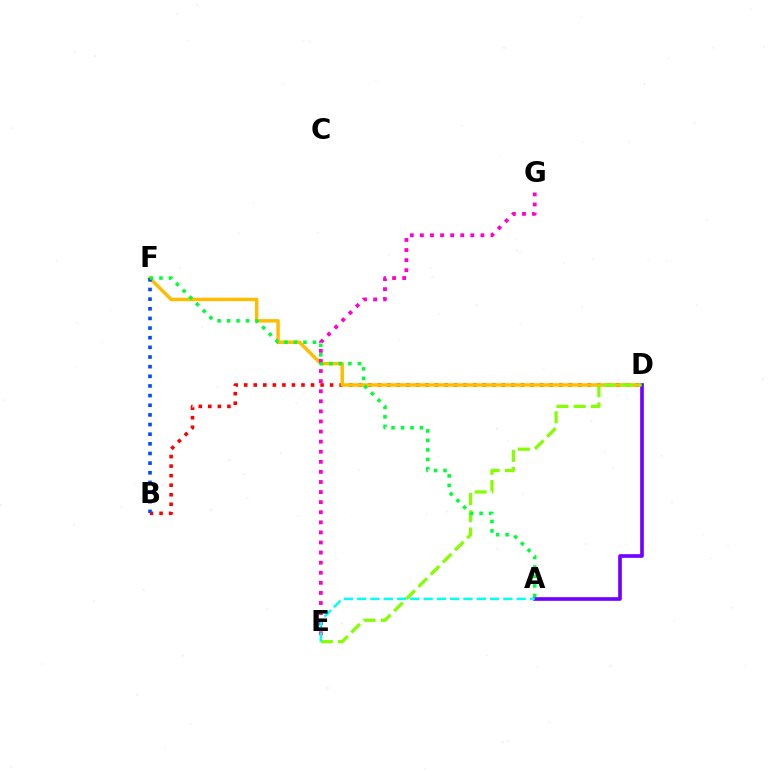{('B', 'D'): [{'color': '#ff0000', 'line_style': 'dotted', 'thickness': 2.59}], ('D', 'F'): [{'color': '#ffbd00', 'line_style': 'solid', 'thickness': 2.51}], ('A', 'D'): [{'color': '#7200ff', 'line_style': 'solid', 'thickness': 2.63}], ('E', 'G'): [{'color': '#ff00cf', 'line_style': 'dotted', 'thickness': 2.74}], ('D', 'E'): [{'color': '#84ff00', 'line_style': 'dashed', 'thickness': 2.34}], ('B', 'F'): [{'color': '#004bff', 'line_style': 'dotted', 'thickness': 2.62}], ('A', 'E'): [{'color': '#00fff6', 'line_style': 'dashed', 'thickness': 1.81}], ('A', 'F'): [{'color': '#00ff39', 'line_style': 'dotted', 'thickness': 2.57}]}